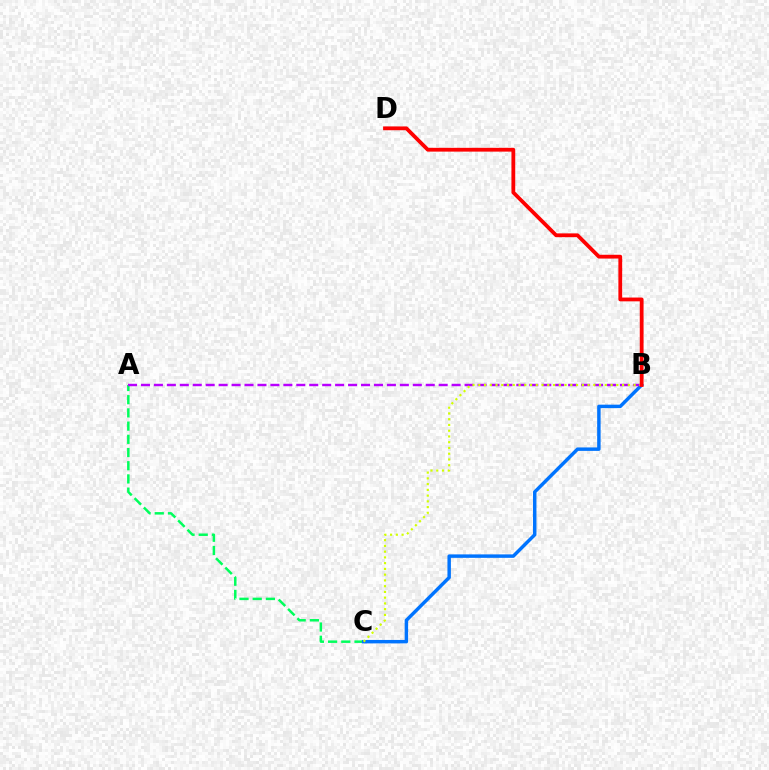{('A', 'C'): [{'color': '#00ff5c', 'line_style': 'dashed', 'thickness': 1.79}], ('B', 'C'): [{'color': '#0074ff', 'line_style': 'solid', 'thickness': 2.48}, {'color': '#d1ff00', 'line_style': 'dotted', 'thickness': 1.56}], ('A', 'B'): [{'color': '#b900ff', 'line_style': 'dashed', 'thickness': 1.76}], ('B', 'D'): [{'color': '#ff0000', 'line_style': 'solid', 'thickness': 2.73}]}